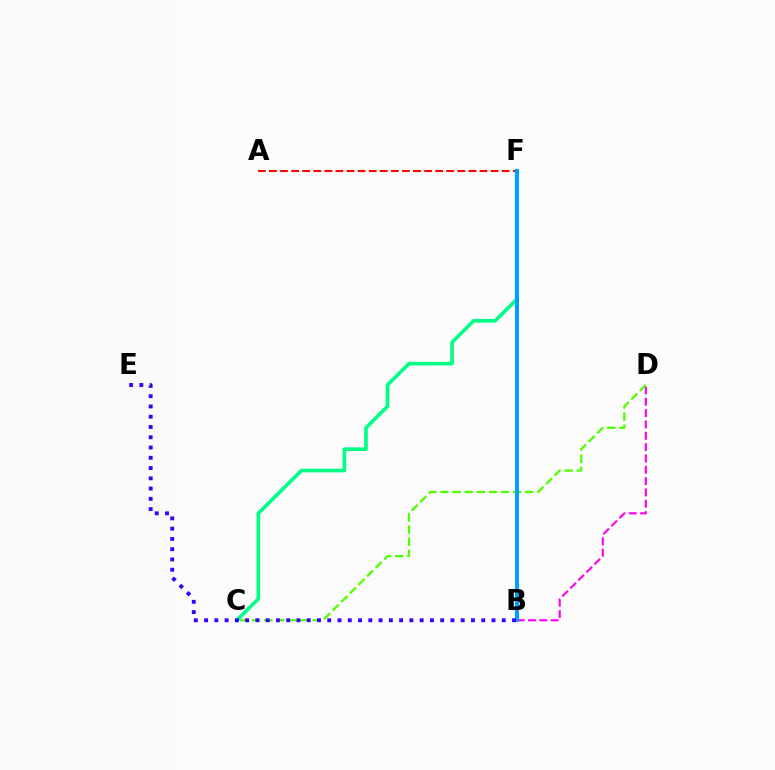{('A', 'F'): [{'color': '#ff0000', 'line_style': 'dashed', 'thickness': 1.51}], ('B', 'F'): [{'color': '#ffd500', 'line_style': 'solid', 'thickness': 1.78}, {'color': '#009eff', 'line_style': 'solid', 'thickness': 2.83}], ('B', 'D'): [{'color': '#ff00ed', 'line_style': 'dashed', 'thickness': 1.54}], ('C', 'D'): [{'color': '#4fff00', 'line_style': 'dashed', 'thickness': 1.64}], ('C', 'F'): [{'color': '#00ff86', 'line_style': 'solid', 'thickness': 2.62}], ('B', 'E'): [{'color': '#3700ff', 'line_style': 'dotted', 'thickness': 2.79}]}